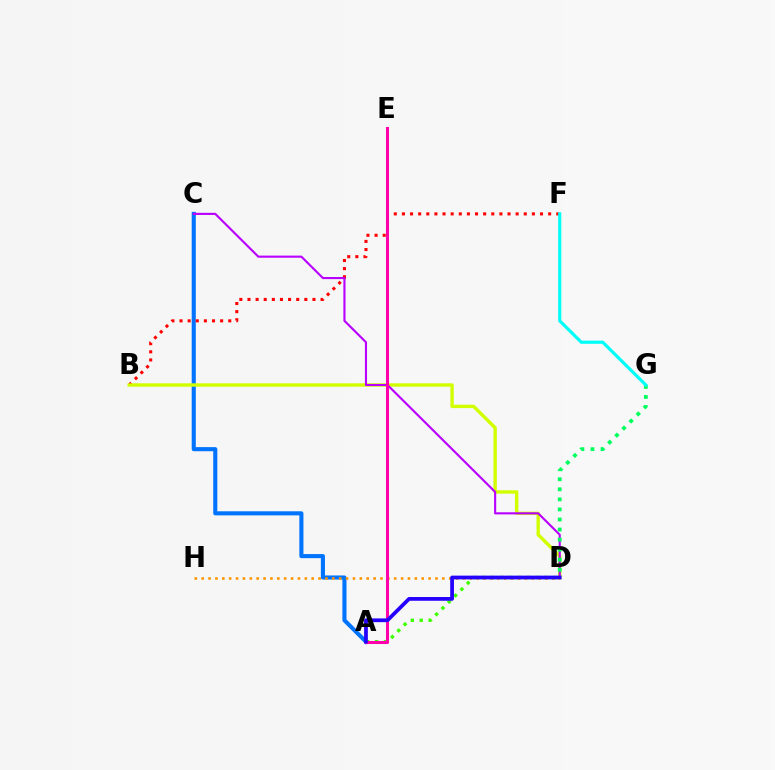{('A', 'C'): [{'color': '#0074ff', 'line_style': 'solid', 'thickness': 2.95}], ('A', 'D'): [{'color': '#3dff00', 'line_style': 'dotted', 'thickness': 2.42}, {'color': '#2500ff', 'line_style': 'solid', 'thickness': 2.7}], ('B', 'F'): [{'color': '#ff0000', 'line_style': 'dotted', 'thickness': 2.21}], ('D', 'H'): [{'color': '#ff9400', 'line_style': 'dotted', 'thickness': 1.87}], ('B', 'D'): [{'color': '#d1ff00', 'line_style': 'solid', 'thickness': 2.44}], ('C', 'D'): [{'color': '#b900ff', 'line_style': 'solid', 'thickness': 1.53}], ('A', 'E'): [{'color': '#ff00ac', 'line_style': 'solid', 'thickness': 2.2}], ('D', 'G'): [{'color': '#00ff5c', 'line_style': 'dotted', 'thickness': 2.73}], ('F', 'G'): [{'color': '#00fff6', 'line_style': 'solid', 'thickness': 2.28}]}